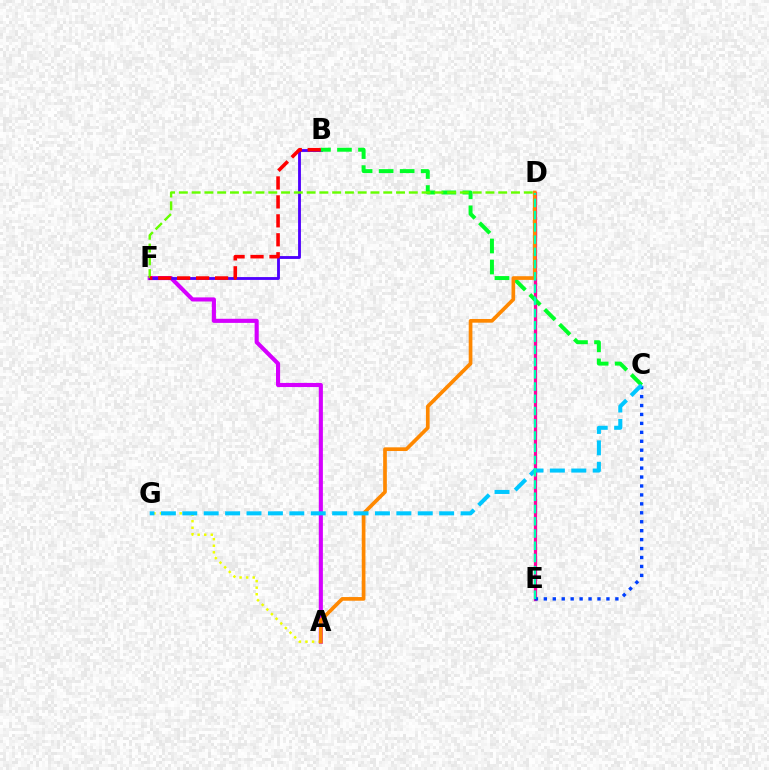{('D', 'E'): [{'color': '#ff00a0', 'line_style': 'solid', 'thickness': 2.35}, {'color': '#00ffaf', 'line_style': 'dashed', 'thickness': 1.66}], ('A', 'F'): [{'color': '#d600ff', 'line_style': 'solid', 'thickness': 2.95}], ('A', 'G'): [{'color': '#eeff00', 'line_style': 'dotted', 'thickness': 1.78}], ('B', 'F'): [{'color': '#4f00ff', 'line_style': 'solid', 'thickness': 2.05}, {'color': '#ff0000', 'line_style': 'dashed', 'thickness': 2.57}], ('B', 'C'): [{'color': '#00ff27', 'line_style': 'dashed', 'thickness': 2.86}], ('C', 'E'): [{'color': '#003fff', 'line_style': 'dotted', 'thickness': 2.43}], ('A', 'D'): [{'color': '#ff8800', 'line_style': 'solid', 'thickness': 2.65}], ('D', 'F'): [{'color': '#66ff00', 'line_style': 'dashed', 'thickness': 1.74}], ('C', 'G'): [{'color': '#00c7ff', 'line_style': 'dashed', 'thickness': 2.91}]}